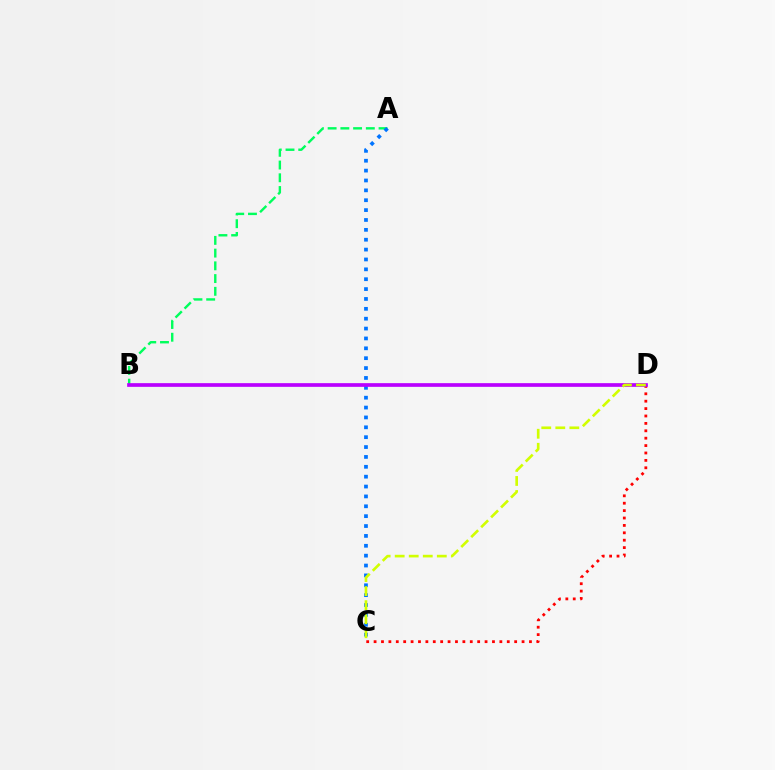{('C', 'D'): [{'color': '#ff0000', 'line_style': 'dotted', 'thickness': 2.01}, {'color': '#d1ff00', 'line_style': 'dashed', 'thickness': 1.91}], ('A', 'B'): [{'color': '#00ff5c', 'line_style': 'dashed', 'thickness': 1.73}], ('A', 'C'): [{'color': '#0074ff', 'line_style': 'dotted', 'thickness': 2.68}], ('B', 'D'): [{'color': '#b900ff', 'line_style': 'solid', 'thickness': 2.65}]}